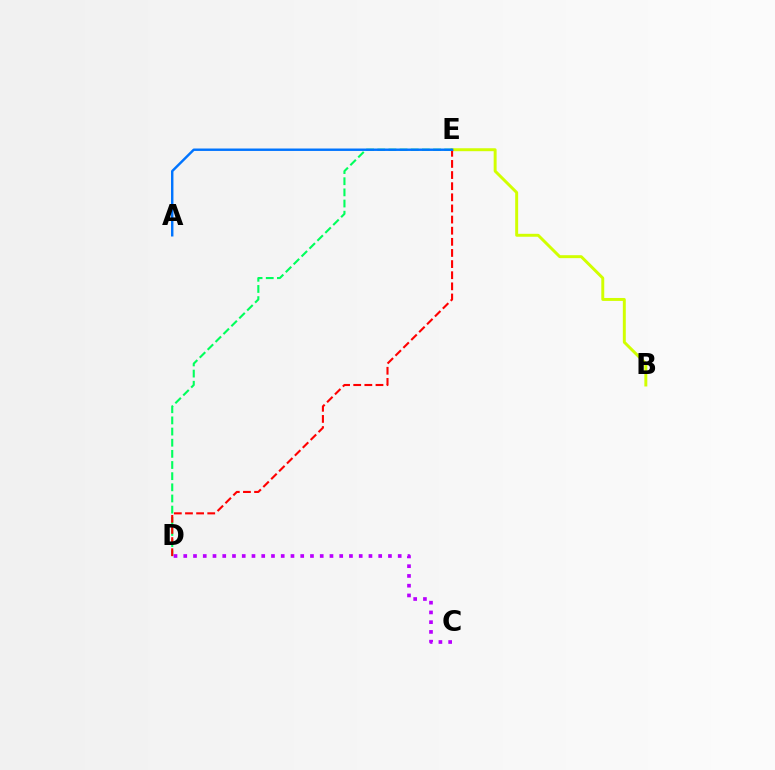{('B', 'E'): [{'color': '#d1ff00', 'line_style': 'solid', 'thickness': 2.12}], ('D', 'E'): [{'color': '#00ff5c', 'line_style': 'dashed', 'thickness': 1.52}, {'color': '#ff0000', 'line_style': 'dashed', 'thickness': 1.51}], ('A', 'E'): [{'color': '#0074ff', 'line_style': 'solid', 'thickness': 1.75}], ('C', 'D'): [{'color': '#b900ff', 'line_style': 'dotted', 'thickness': 2.65}]}